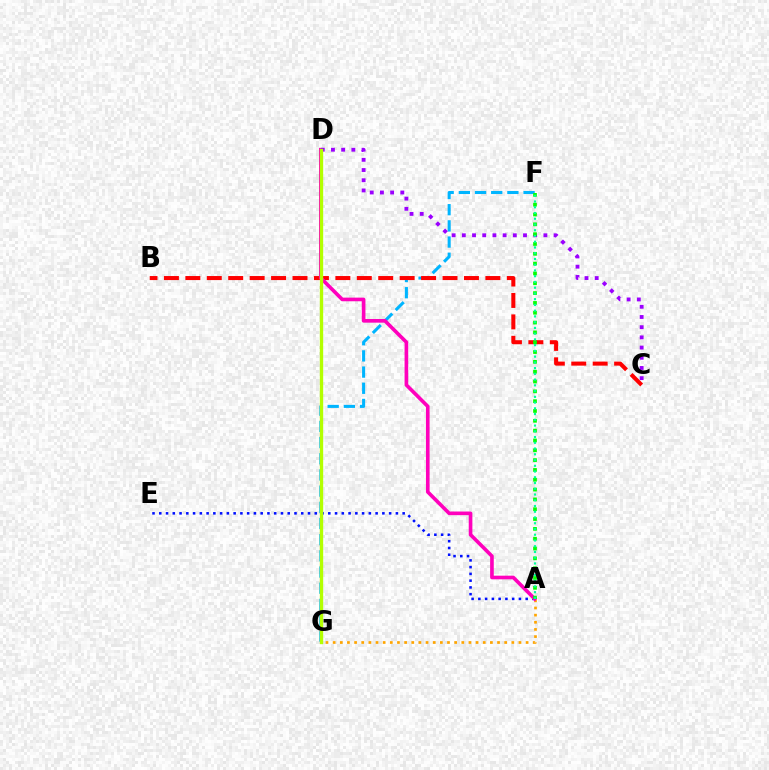{('F', 'G'): [{'color': '#00b5ff', 'line_style': 'dashed', 'thickness': 2.2}], ('B', 'C'): [{'color': '#ff0000', 'line_style': 'dashed', 'thickness': 2.91}], ('A', 'E'): [{'color': '#0010ff', 'line_style': 'dotted', 'thickness': 1.84}], ('A', 'G'): [{'color': '#ffa500', 'line_style': 'dotted', 'thickness': 1.94}], ('A', 'D'): [{'color': '#ff00bd', 'line_style': 'solid', 'thickness': 2.62}], ('C', 'D'): [{'color': '#9b00ff', 'line_style': 'dotted', 'thickness': 2.77}], ('A', 'F'): [{'color': '#08ff00', 'line_style': 'dotted', 'thickness': 2.67}, {'color': '#00ff9d', 'line_style': 'dotted', 'thickness': 1.56}], ('D', 'G'): [{'color': '#b3ff00', 'line_style': 'solid', 'thickness': 2.41}]}